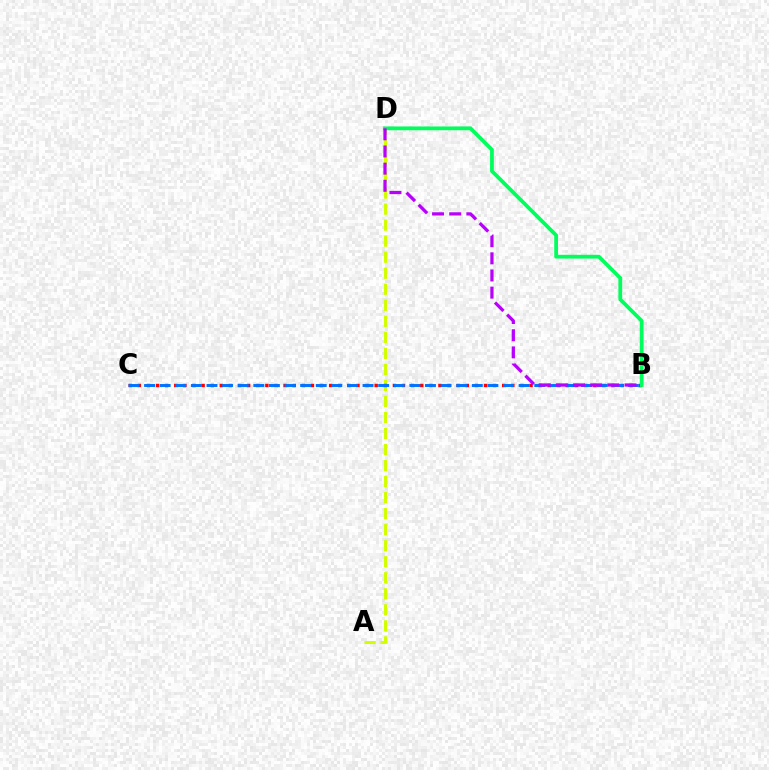{('A', 'D'): [{'color': '#d1ff00', 'line_style': 'dashed', 'thickness': 2.18}], ('B', 'C'): [{'color': '#ff0000', 'line_style': 'dotted', 'thickness': 2.48}, {'color': '#0074ff', 'line_style': 'dashed', 'thickness': 2.12}], ('B', 'D'): [{'color': '#00ff5c', 'line_style': 'solid', 'thickness': 2.71}, {'color': '#b900ff', 'line_style': 'dashed', 'thickness': 2.33}]}